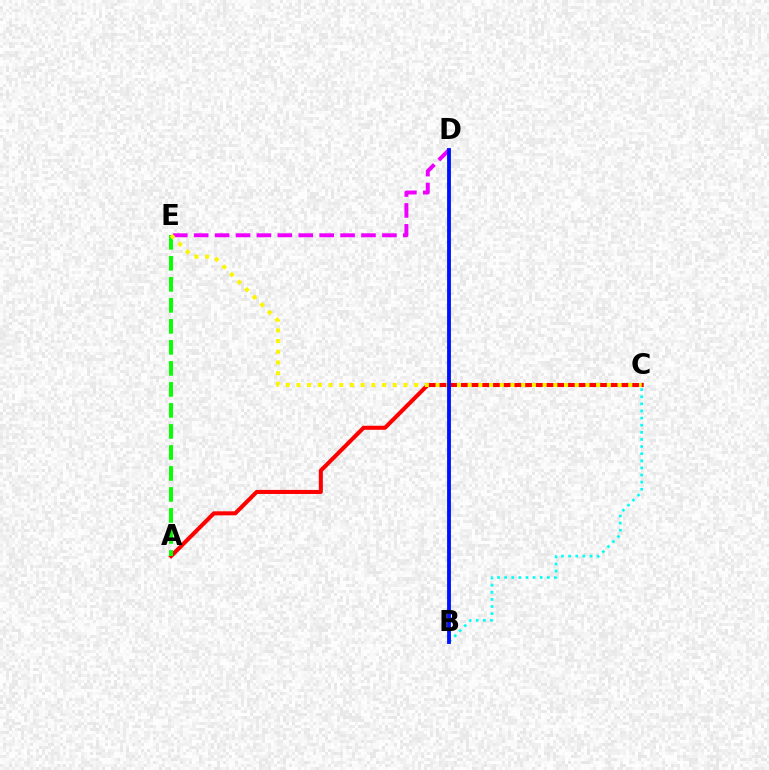{('B', 'C'): [{'color': '#00fff6', 'line_style': 'dotted', 'thickness': 1.93}], ('A', 'C'): [{'color': '#ff0000', 'line_style': 'solid', 'thickness': 2.92}], ('D', 'E'): [{'color': '#ee00ff', 'line_style': 'dashed', 'thickness': 2.84}], ('A', 'E'): [{'color': '#08ff00', 'line_style': 'dashed', 'thickness': 2.85}], ('C', 'E'): [{'color': '#fcf500', 'line_style': 'dotted', 'thickness': 2.91}], ('B', 'D'): [{'color': '#0010ff', 'line_style': 'solid', 'thickness': 2.76}]}